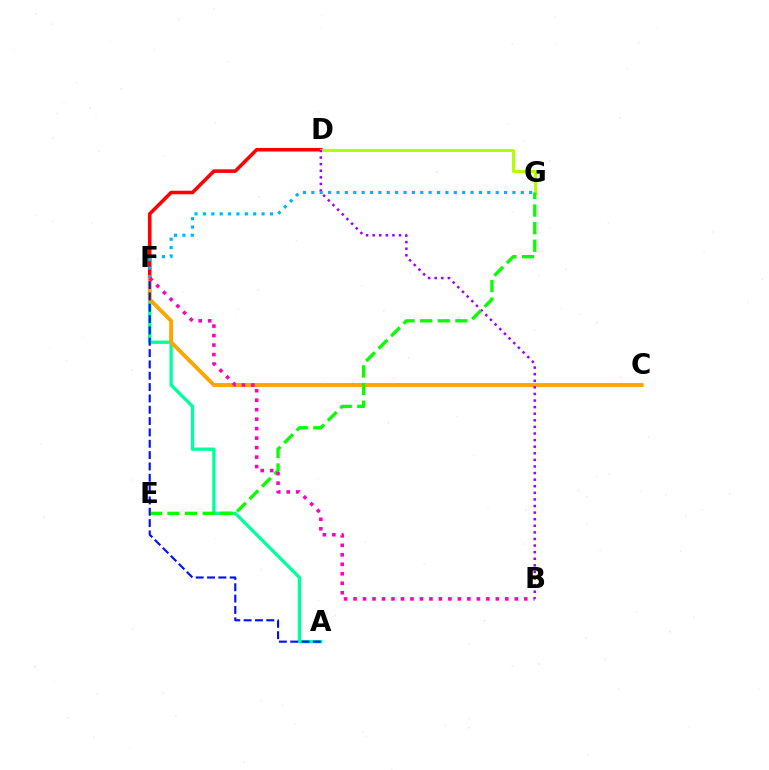{('D', 'F'): [{'color': '#ff0000', 'line_style': 'solid', 'thickness': 2.56}], ('D', 'G'): [{'color': '#b3ff00', 'line_style': 'solid', 'thickness': 2.16}], ('A', 'F'): [{'color': '#00ff9d', 'line_style': 'solid', 'thickness': 2.37}, {'color': '#0010ff', 'line_style': 'dashed', 'thickness': 1.54}], ('C', 'F'): [{'color': '#ffa500', 'line_style': 'solid', 'thickness': 2.81}], ('B', 'D'): [{'color': '#9b00ff', 'line_style': 'dotted', 'thickness': 1.79}], ('E', 'G'): [{'color': '#08ff00', 'line_style': 'dashed', 'thickness': 2.39}], ('F', 'G'): [{'color': '#00b5ff', 'line_style': 'dotted', 'thickness': 2.28}], ('B', 'F'): [{'color': '#ff00bd', 'line_style': 'dotted', 'thickness': 2.58}]}